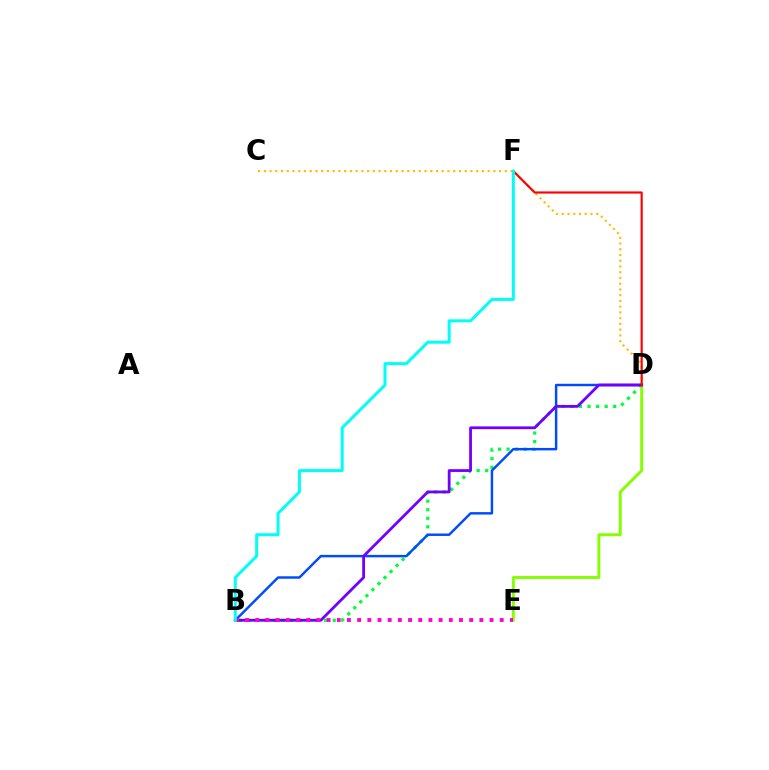{('C', 'D'): [{'color': '#ffbd00', 'line_style': 'dotted', 'thickness': 1.56}], ('B', 'D'): [{'color': '#00ff39', 'line_style': 'dotted', 'thickness': 2.32}, {'color': '#004bff', 'line_style': 'solid', 'thickness': 1.76}, {'color': '#7200ff', 'line_style': 'solid', 'thickness': 2.01}], ('D', 'E'): [{'color': '#84ff00', 'line_style': 'solid', 'thickness': 2.11}], ('D', 'F'): [{'color': '#ff0000', 'line_style': 'solid', 'thickness': 1.56}], ('B', 'E'): [{'color': '#ff00cf', 'line_style': 'dotted', 'thickness': 2.77}], ('B', 'F'): [{'color': '#00fff6', 'line_style': 'solid', 'thickness': 2.16}]}